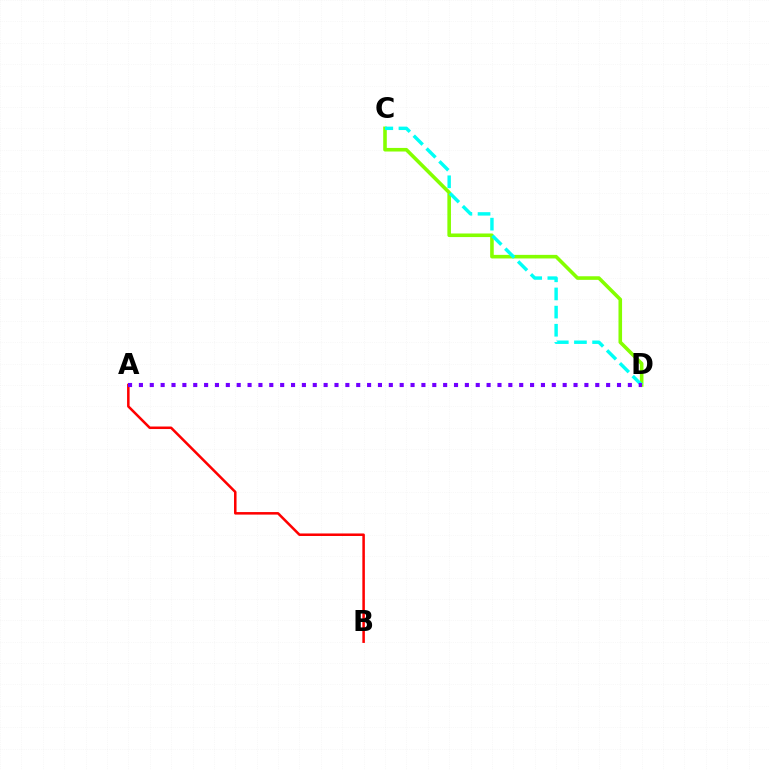{('C', 'D'): [{'color': '#84ff00', 'line_style': 'solid', 'thickness': 2.58}, {'color': '#00fff6', 'line_style': 'dashed', 'thickness': 2.47}], ('A', 'B'): [{'color': '#ff0000', 'line_style': 'solid', 'thickness': 1.82}], ('A', 'D'): [{'color': '#7200ff', 'line_style': 'dotted', 'thickness': 2.95}]}